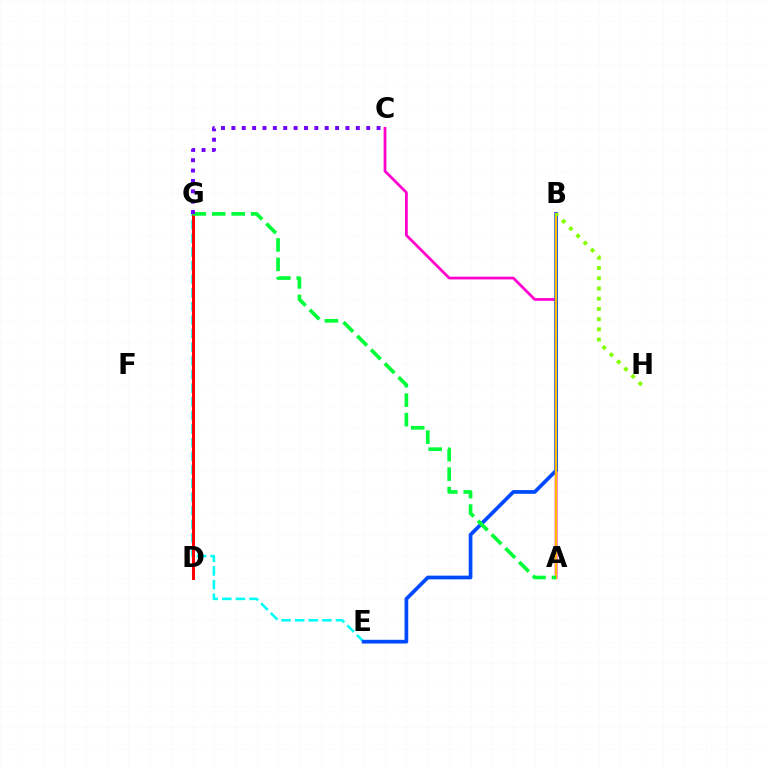{('A', 'C'): [{'color': '#ff00cf', 'line_style': 'solid', 'thickness': 1.99}], ('E', 'G'): [{'color': '#00fff6', 'line_style': 'dashed', 'thickness': 1.85}], ('D', 'G'): [{'color': '#ff0000', 'line_style': 'solid', 'thickness': 2.18}], ('B', 'E'): [{'color': '#004bff', 'line_style': 'solid', 'thickness': 2.68}], ('A', 'B'): [{'color': '#ffbd00', 'line_style': 'solid', 'thickness': 1.67}], ('A', 'G'): [{'color': '#00ff39', 'line_style': 'dashed', 'thickness': 2.64}], ('C', 'G'): [{'color': '#7200ff', 'line_style': 'dotted', 'thickness': 2.82}], ('B', 'H'): [{'color': '#84ff00', 'line_style': 'dotted', 'thickness': 2.77}]}